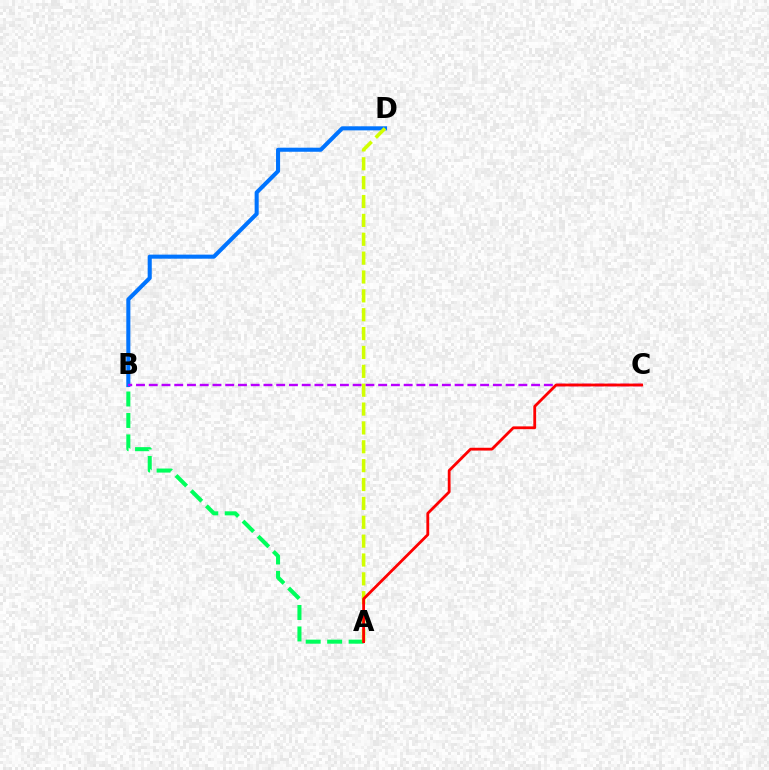{('B', 'D'): [{'color': '#0074ff', 'line_style': 'solid', 'thickness': 2.93}], ('A', 'B'): [{'color': '#00ff5c', 'line_style': 'dashed', 'thickness': 2.92}], ('B', 'C'): [{'color': '#b900ff', 'line_style': 'dashed', 'thickness': 1.73}], ('A', 'D'): [{'color': '#d1ff00', 'line_style': 'dashed', 'thickness': 2.56}], ('A', 'C'): [{'color': '#ff0000', 'line_style': 'solid', 'thickness': 2.02}]}